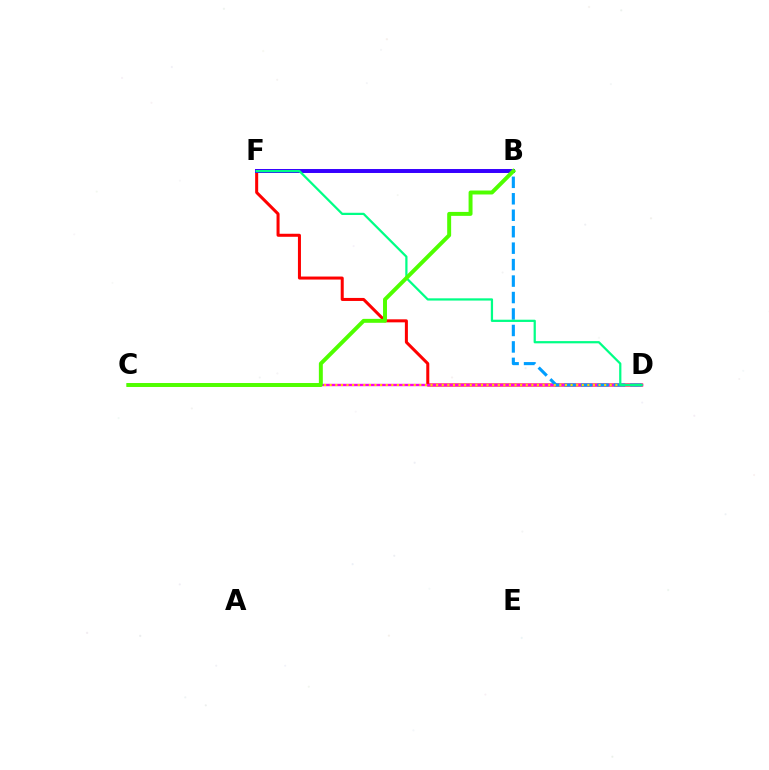{('D', 'F'): [{'color': '#ff0000', 'line_style': 'solid', 'thickness': 2.18}, {'color': '#00ff86', 'line_style': 'solid', 'thickness': 1.61}], ('B', 'F'): [{'color': '#3700ff', 'line_style': 'solid', 'thickness': 2.85}], ('C', 'D'): [{'color': '#ff00ed', 'line_style': 'solid', 'thickness': 1.73}, {'color': '#ffd500', 'line_style': 'dotted', 'thickness': 1.52}], ('B', 'D'): [{'color': '#009eff', 'line_style': 'dashed', 'thickness': 2.24}], ('B', 'C'): [{'color': '#4fff00', 'line_style': 'solid', 'thickness': 2.85}]}